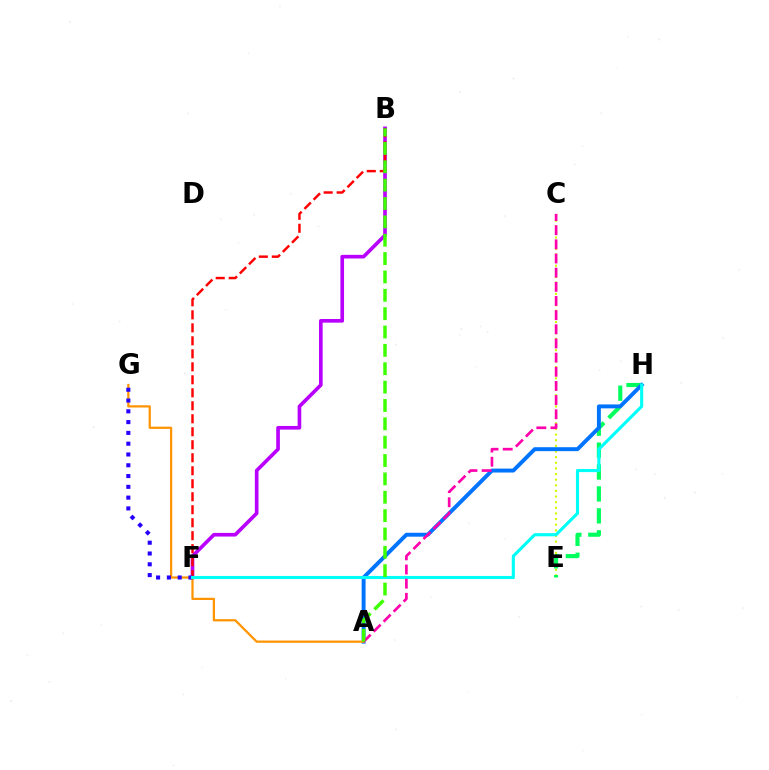{('C', 'E'): [{'color': '#d1ff00', 'line_style': 'dotted', 'thickness': 1.53}], ('B', 'F'): [{'color': '#b900ff', 'line_style': 'solid', 'thickness': 2.63}, {'color': '#ff0000', 'line_style': 'dashed', 'thickness': 1.77}], ('E', 'H'): [{'color': '#00ff5c', 'line_style': 'dashed', 'thickness': 2.98}], ('A', 'H'): [{'color': '#0074ff', 'line_style': 'solid', 'thickness': 2.83}], ('A', 'G'): [{'color': '#ff9400', 'line_style': 'solid', 'thickness': 1.61}], ('F', 'G'): [{'color': '#2500ff', 'line_style': 'dotted', 'thickness': 2.93}], ('F', 'H'): [{'color': '#00fff6', 'line_style': 'solid', 'thickness': 2.24}], ('A', 'C'): [{'color': '#ff00ac', 'line_style': 'dashed', 'thickness': 1.92}], ('A', 'B'): [{'color': '#3dff00', 'line_style': 'dashed', 'thickness': 2.49}]}